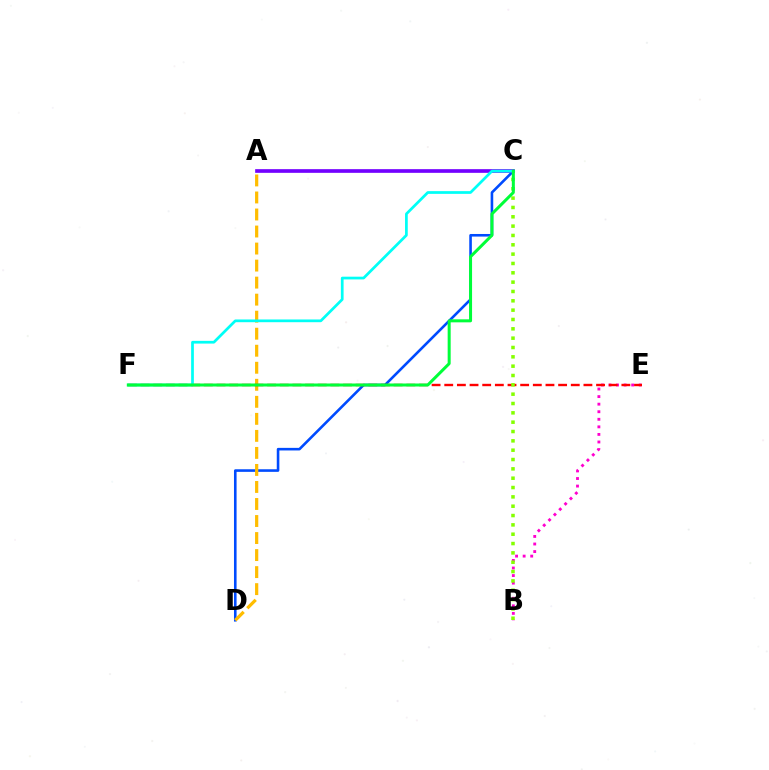{('C', 'D'): [{'color': '#004bff', 'line_style': 'solid', 'thickness': 1.87}], ('A', 'C'): [{'color': '#7200ff', 'line_style': 'solid', 'thickness': 2.64}], ('B', 'E'): [{'color': '#ff00cf', 'line_style': 'dotted', 'thickness': 2.06}], ('A', 'D'): [{'color': '#ffbd00', 'line_style': 'dashed', 'thickness': 2.31}], ('E', 'F'): [{'color': '#ff0000', 'line_style': 'dashed', 'thickness': 1.72}], ('B', 'C'): [{'color': '#84ff00', 'line_style': 'dotted', 'thickness': 2.54}], ('C', 'F'): [{'color': '#00fff6', 'line_style': 'solid', 'thickness': 1.96}, {'color': '#00ff39', 'line_style': 'solid', 'thickness': 2.17}]}